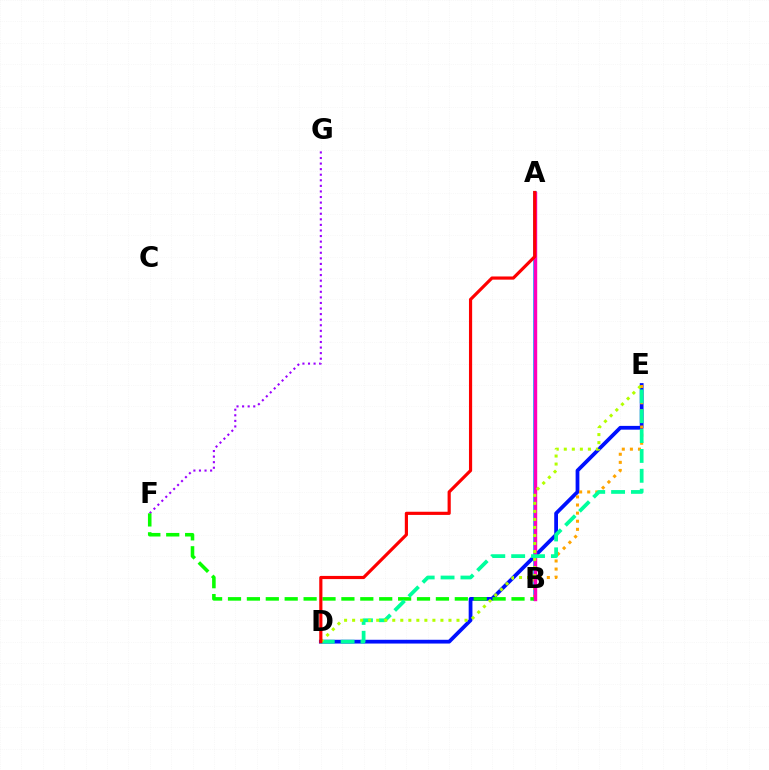{('D', 'E'): [{'color': '#0010ff', 'line_style': 'solid', 'thickness': 2.71}, {'color': '#00ff9d', 'line_style': 'dashed', 'thickness': 2.7}, {'color': '#b3ff00', 'line_style': 'dotted', 'thickness': 2.18}], ('A', 'B'): [{'color': '#00b5ff', 'line_style': 'solid', 'thickness': 2.64}, {'color': '#ff00bd', 'line_style': 'solid', 'thickness': 2.45}], ('F', 'G'): [{'color': '#9b00ff', 'line_style': 'dotted', 'thickness': 1.51}], ('B', 'E'): [{'color': '#ffa500', 'line_style': 'dotted', 'thickness': 2.2}], ('B', 'F'): [{'color': '#08ff00', 'line_style': 'dashed', 'thickness': 2.57}], ('A', 'D'): [{'color': '#ff0000', 'line_style': 'solid', 'thickness': 2.28}]}